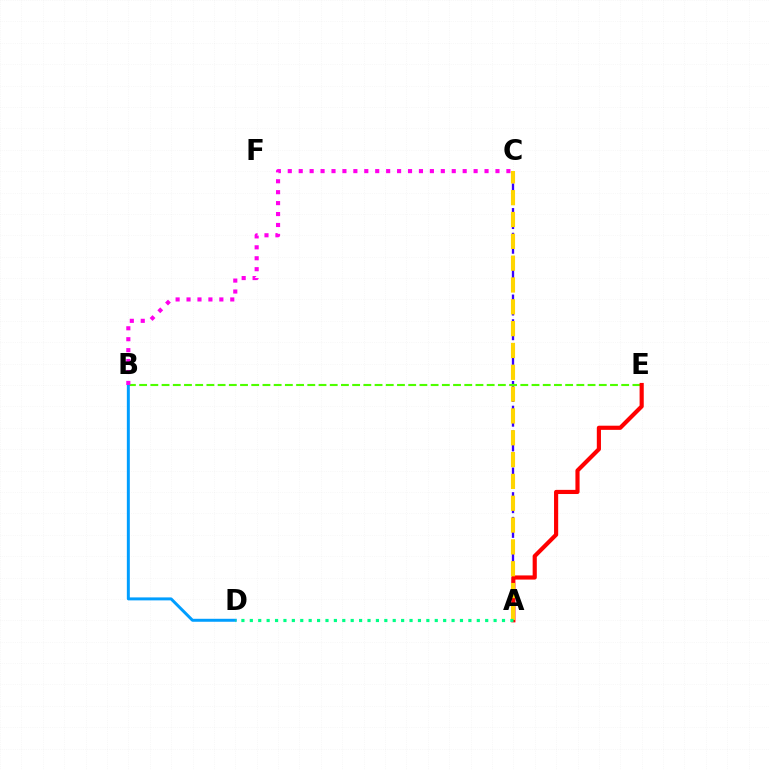{('A', 'C'): [{'color': '#3700ff', 'line_style': 'dashed', 'thickness': 1.68}, {'color': '#ffd500', 'line_style': 'dashed', 'thickness': 2.97}], ('B', 'E'): [{'color': '#4fff00', 'line_style': 'dashed', 'thickness': 1.52}], ('A', 'E'): [{'color': '#ff0000', 'line_style': 'solid', 'thickness': 2.99}], ('B', 'D'): [{'color': '#009eff', 'line_style': 'solid', 'thickness': 2.14}], ('B', 'C'): [{'color': '#ff00ed', 'line_style': 'dotted', 'thickness': 2.97}], ('A', 'D'): [{'color': '#00ff86', 'line_style': 'dotted', 'thickness': 2.28}]}